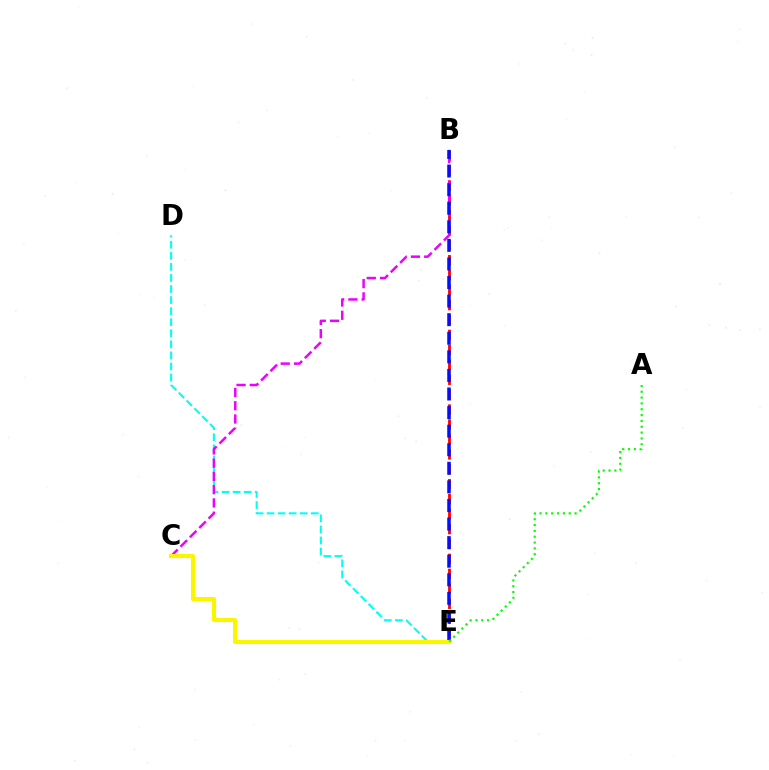{('B', 'E'): [{'color': '#ff0000', 'line_style': 'dashed', 'thickness': 2.03}, {'color': '#0010ff', 'line_style': 'dashed', 'thickness': 2.52}], ('D', 'E'): [{'color': '#00fff6', 'line_style': 'dashed', 'thickness': 1.5}], ('B', 'C'): [{'color': '#ee00ff', 'line_style': 'dashed', 'thickness': 1.8}], ('C', 'E'): [{'color': '#fcf500', 'line_style': 'solid', 'thickness': 2.95}], ('A', 'E'): [{'color': '#08ff00', 'line_style': 'dotted', 'thickness': 1.59}]}